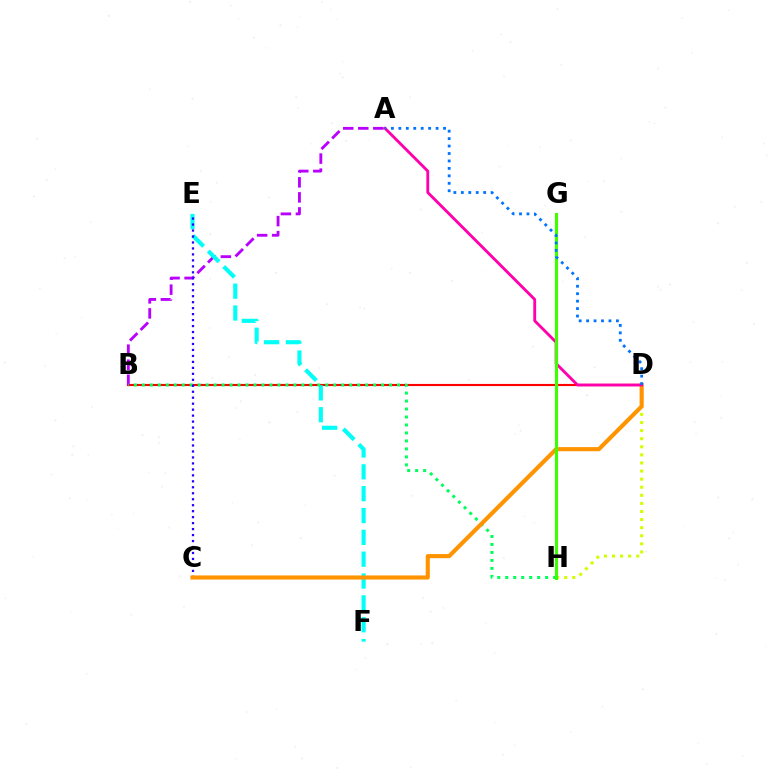{('B', 'D'): [{'color': '#ff0000', 'line_style': 'solid', 'thickness': 1.53}], ('A', 'B'): [{'color': '#b900ff', 'line_style': 'dashed', 'thickness': 2.04}], ('E', 'F'): [{'color': '#00fff6', 'line_style': 'dashed', 'thickness': 2.97}], ('D', 'H'): [{'color': '#d1ff00', 'line_style': 'dotted', 'thickness': 2.2}], ('B', 'H'): [{'color': '#00ff5c', 'line_style': 'dotted', 'thickness': 2.17}], ('C', 'E'): [{'color': '#2500ff', 'line_style': 'dotted', 'thickness': 1.62}], ('C', 'D'): [{'color': '#ff9400', 'line_style': 'solid', 'thickness': 2.96}], ('A', 'D'): [{'color': '#ff00ac', 'line_style': 'solid', 'thickness': 2.05}, {'color': '#0074ff', 'line_style': 'dotted', 'thickness': 2.02}], ('G', 'H'): [{'color': '#3dff00', 'line_style': 'solid', 'thickness': 2.22}]}